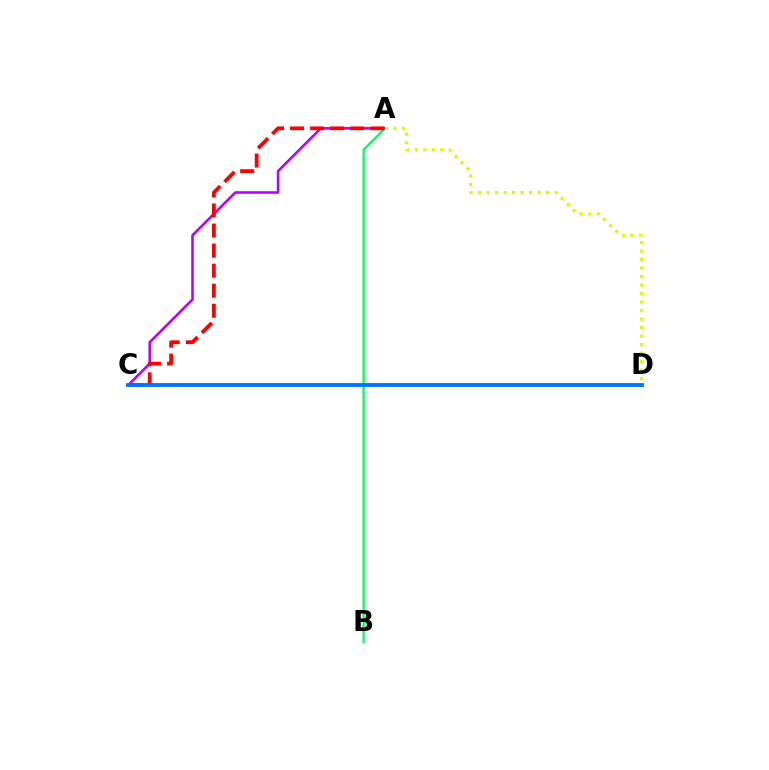{('A', 'B'): [{'color': '#00ff5c', 'line_style': 'solid', 'thickness': 1.66}], ('A', 'C'): [{'color': '#b900ff', 'line_style': 'solid', 'thickness': 1.86}, {'color': '#ff0000', 'line_style': 'dashed', 'thickness': 2.72}], ('A', 'D'): [{'color': '#d1ff00', 'line_style': 'dotted', 'thickness': 2.31}], ('C', 'D'): [{'color': '#0074ff', 'line_style': 'solid', 'thickness': 2.75}]}